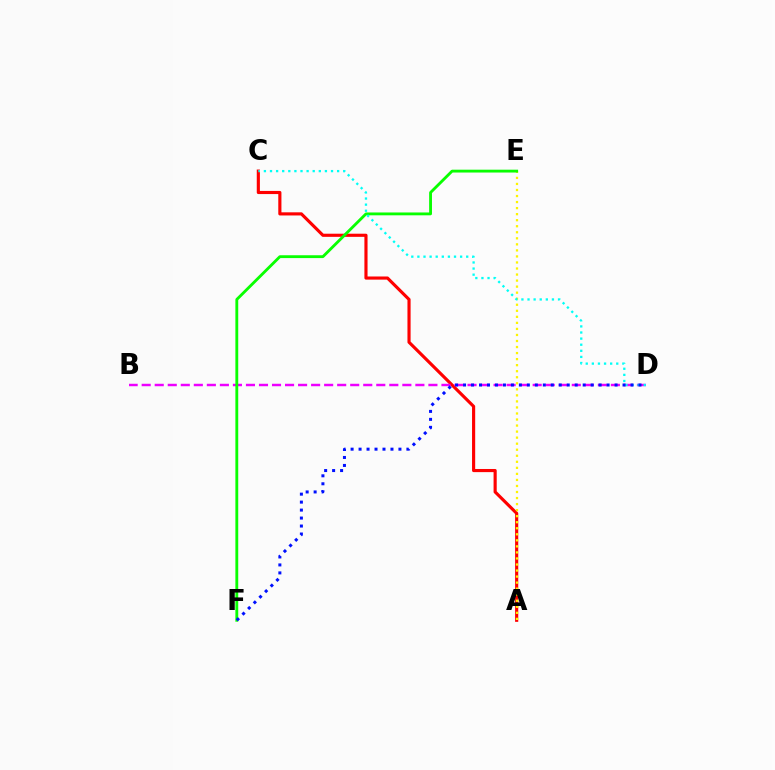{('A', 'C'): [{'color': '#ff0000', 'line_style': 'solid', 'thickness': 2.26}], ('A', 'E'): [{'color': '#fcf500', 'line_style': 'dotted', 'thickness': 1.64}], ('B', 'D'): [{'color': '#ee00ff', 'line_style': 'dashed', 'thickness': 1.77}], ('E', 'F'): [{'color': '#08ff00', 'line_style': 'solid', 'thickness': 2.05}], ('C', 'D'): [{'color': '#00fff6', 'line_style': 'dotted', 'thickness': 1.66}], ('D', 'F'): [{'color': '#0010ff', 'line_style': 'dotted', 'thickness': 2.17}]}